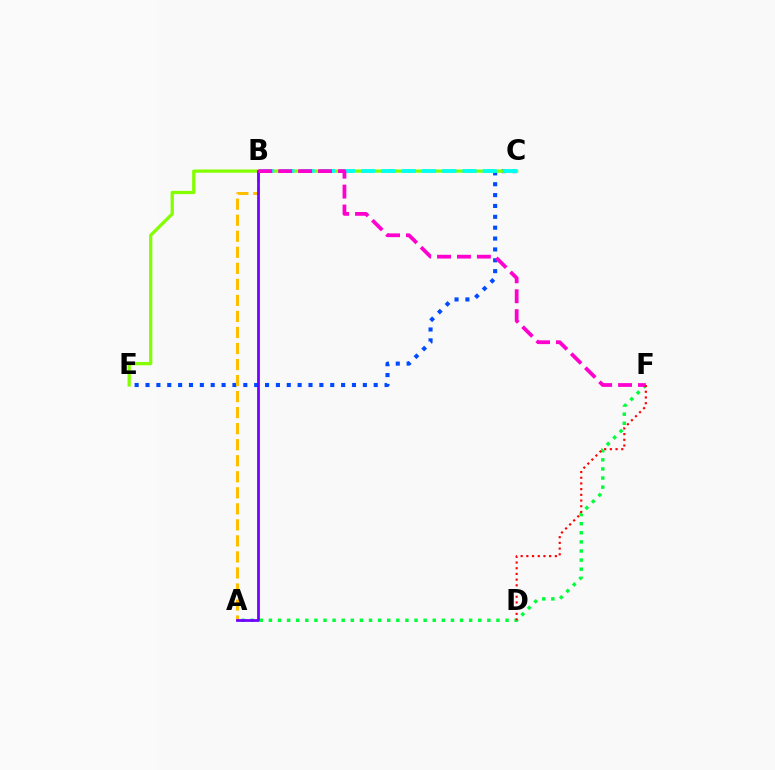{('C', 'E'): [{'color': '#004bff', 'line_style': 'dotted', 'thickness': 2.95}, {'color': '#84ff00', 'line_style': 'solid', 'thickness': 2.34}], ('A', 'F'): [{'color': '#00ff39', 'line_style': 'dotted', 'thickness': 2.47}], ('A', 'B'): [{'color': '#ffbd00', 'line_style': 'dashed', 'thickness': 2.18}, {'color': '#7200ff', 'line_style': 'solid', 'thickness': 1.99}], ('B', 'C'): [{'color': '#00fff6', 'line_style': 'dashed', 'thickness': 2.75}], ('B', 'F'): [{'color': '#ff00cf', 'line_style': 'dashed', 'thickness': 2.71}], ('D', 'F'): [{'color': '#ff0000', 'line_style': 'dotted', 'thickness': 1.55}]}